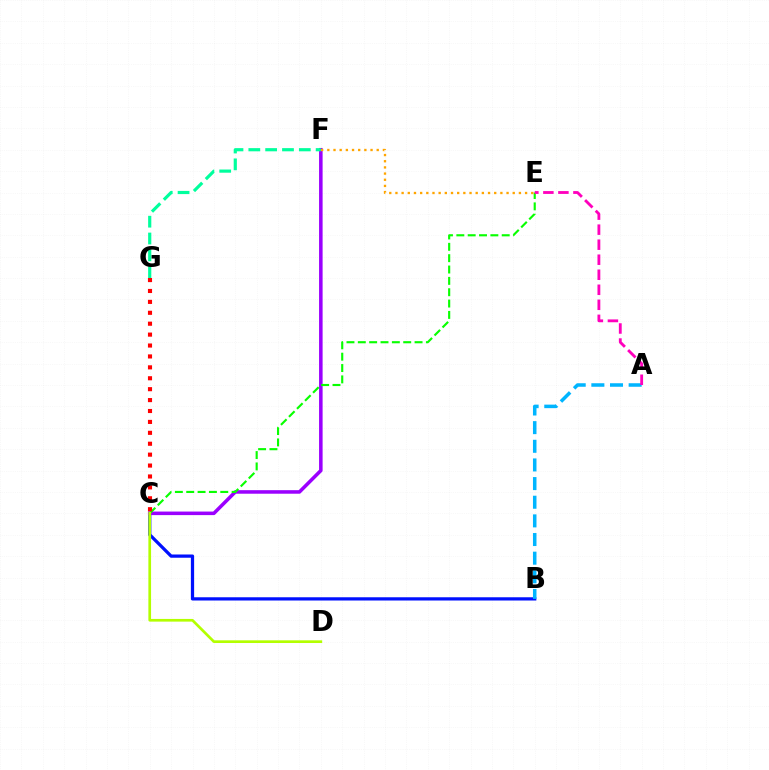{('B', 'C'): [{'color': '#0010ff', 'line_style': 'solid', 'thickness': 2.34}], ('A', 'B'): [{'color': '#00b5ff', 'line_style': 'dashed', 'thickness': 2.53}], ('C', 'F'): [{'color': '#9b00ff', 'line_style': 'solid', 'thickness': 2.55}], ('C', 'E'): [{'color': '#08ff00', 'line_style': 'dashed', 'thickness': 1.54}], ('A', 'E'): [{'color': '#ff00bd', 'line_style': 'dashed', 'thickness': 2.04}], ('F', 'G'): [{'color': '#00ff9d', 'line_style': 'dashed', 'thickness': 2.29}], ('C', 'G'): [{'color': '#ff0000', 'line_style': 'dotted', 'thickness': 2.96}], ('C', 'D'): [{'color': '#b3ff00', 'line_style': 'solid', 'thickness': 1.94}], ('E', 'F'): [{'color': '#ffa500', 'line_style': 'dotted', 'thickness': 1.68}]}